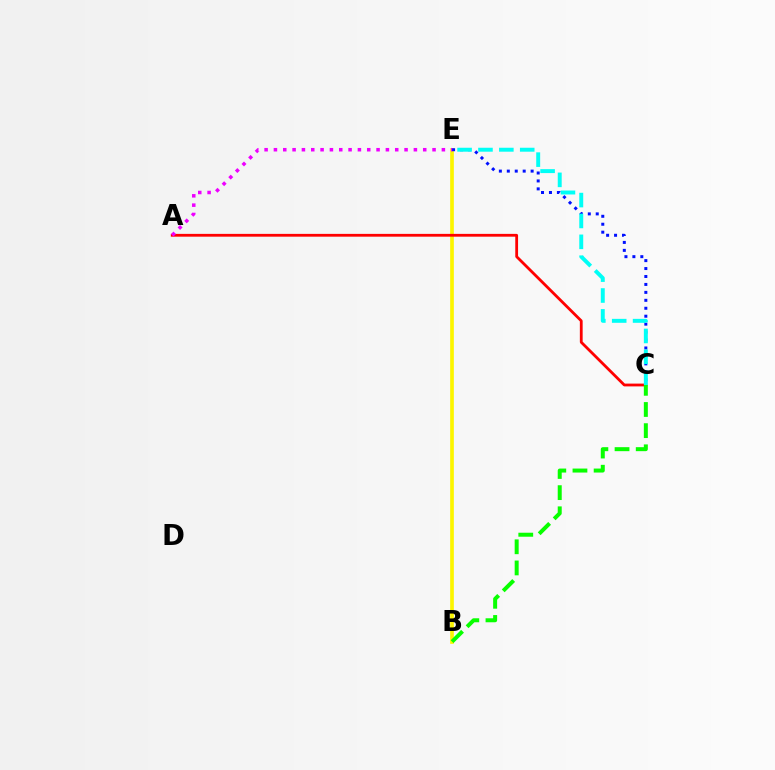{('B', 'E'): [{'color': '#fcf500', 'line_style': 'solid', 'thickness': 2.65}], ('C', 'E'): [{'color': '#0010ff', 'line_style': 'dotted', 'thickness': 2.16}, {'color': '#00fff6', 'line_style': 'dashed', 'thickness': 2.84}], ('A', 'C'): [{'color': '#ff0000', 'line_style': 'solid', 'thickness': 2.01}], ('A', 'E'): [{'color': '#ee00ff', 'line_style': 'dotted', 'thickness': 2.54}], ('B', 'C'): [{'color': '#08ff00', 'line_style': 'dashed', 'thickness': 2.87}]}